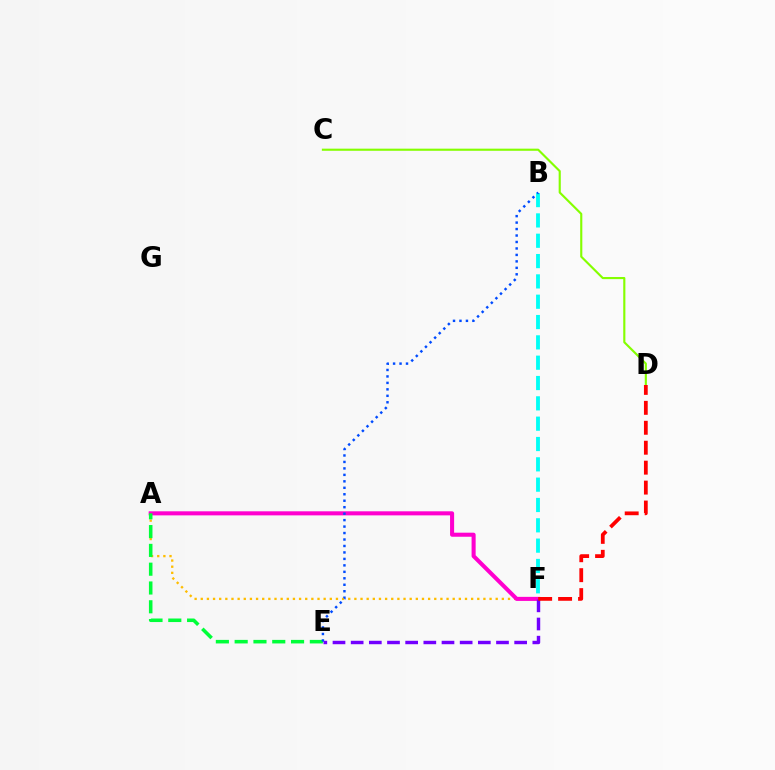{('A', 'F'): [{'color': '#ffbd00', 'line_style': 'dotted', 'thickness': 1.67}, {'color': '#ff00cf', 'line_style': 'solid', 'thickness': 2.92}], ('A', 'E'): [{'color': '#00ff39', 'line_style': 'dashed', 'thickness': 2.55}], ('E', 'F'): [{'color': '#7200ff', 'line_style': 'dashed', 'thickness': 2.47}], ('B', 'F'): [{'color': '#00fff6', 'line_style': 'dashed', 'thickness': 2.76}], ('B', 'E'): [{'color': '#004bff', 'line_style': 'dotted', 'thickness': 1.76}], ('C', 'D'): [{'color': '#84ff00', 'line_style': 'solid', 'thickness': 1.54}], ('D', 'F'): [{'color': '#ff0000', 'line_style': 'dashed', 'thickness': 2.71}]}